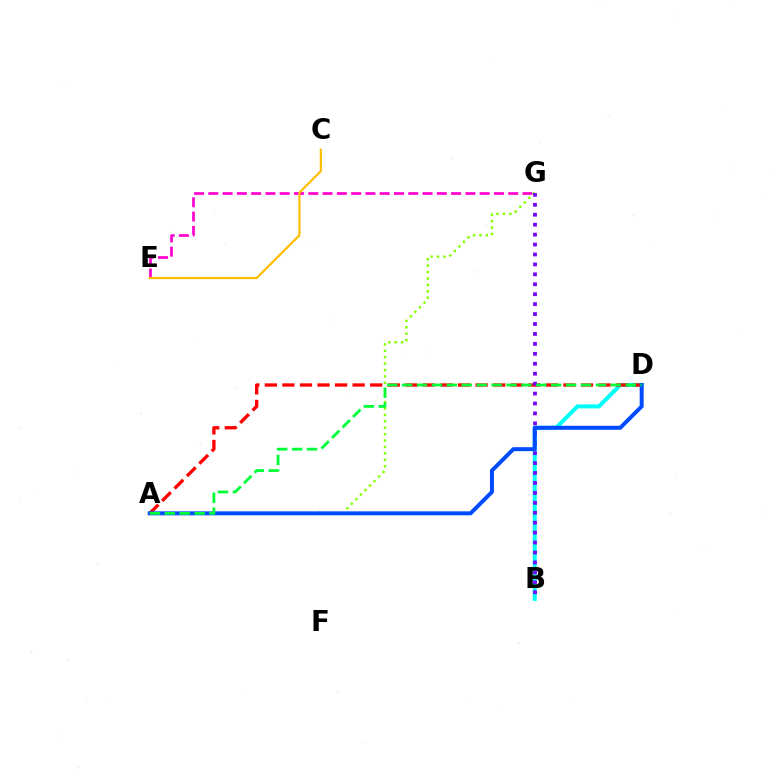{('E', 'G'): [{'color': '#ff00cf', 'line_style': 'dashed', 'thickness': 1.94}], ('A', 'G'): [{'color': '#84ff00', 'line_style': 'dotted', 'thickness': 1.74}], ('B', 'D'): [{'color': '#00fff6', 'line_style': 'solid', 'thickness': 2.91}], ('A', 'D'): [{'color': '#ff0000', 'line_style': 'dashed', 'thickness': 2.39}, {'color': '#004bff', 'line_style': 'solid', 'thickness': 2.86}, {'color': '#00ff39', 'line_style': 'dashed', 'thickness': 2.03}], ('B', 'G'): [{'color': '#7200ff', 'line_style': 'dotted', 'thickness': 2.7}], ('C', 'E'): [{'color': '#ffbd00', 'line_style': 'solid', 'thickness': 1.56}]}